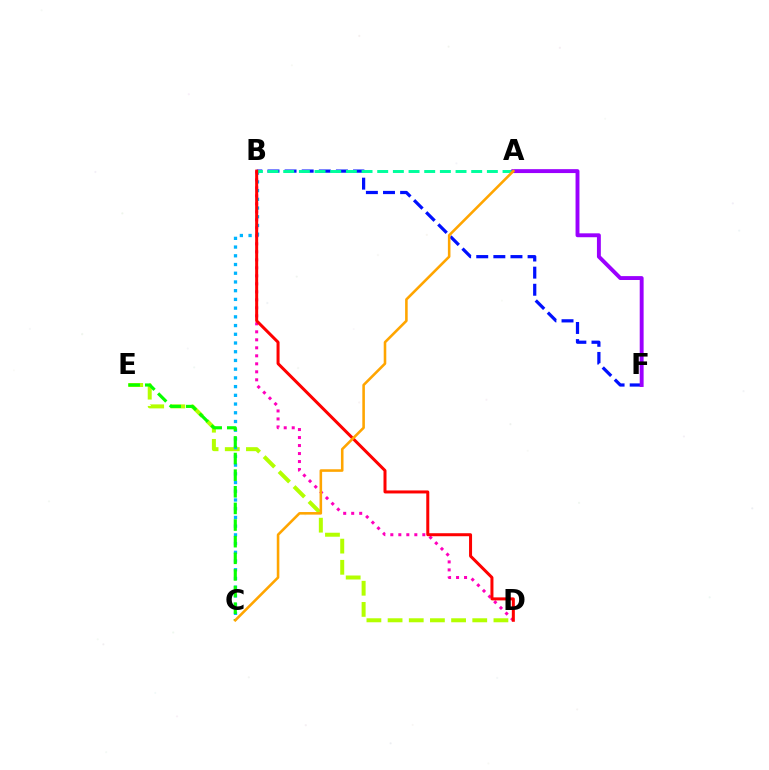{('B', 'F'): [{'color': '#0010ff', 'line_style': 'dashed', 'thickness': 2.33}], ('D', 'E'): [{'color': '#b3ff00', 'line_style': 'dashed', 'thickness': 2.88}], ('B', 'C'): [{'color': '#00b5ff', 'line_style': 'dotted', 'thickness': 2.37}], ('B', 'D'): [{'color': '#ff00bd', 'line_style': 'dotted', 'thickness': 2.17}, {'color': '#ff0000', 'line_style': 'solid', 'thickness': 2.17}], ('A', 'B'): [{'color': '#00ff9d', 'line_style': 'dashed', 'thickness': 2.13}], ('A', 'F'): [{'color': '#9b00ff', 'line_style': 'solid', 'thickness': 2.81}], ('C', 'E'): [{'color': '#08ff00', 'line_style': 'dashed', 'thickness': 2.26}], ('A', 'C'): [{'color': '#ffa500', 'line_style': 'solid', 'thickness': 1.86}]}